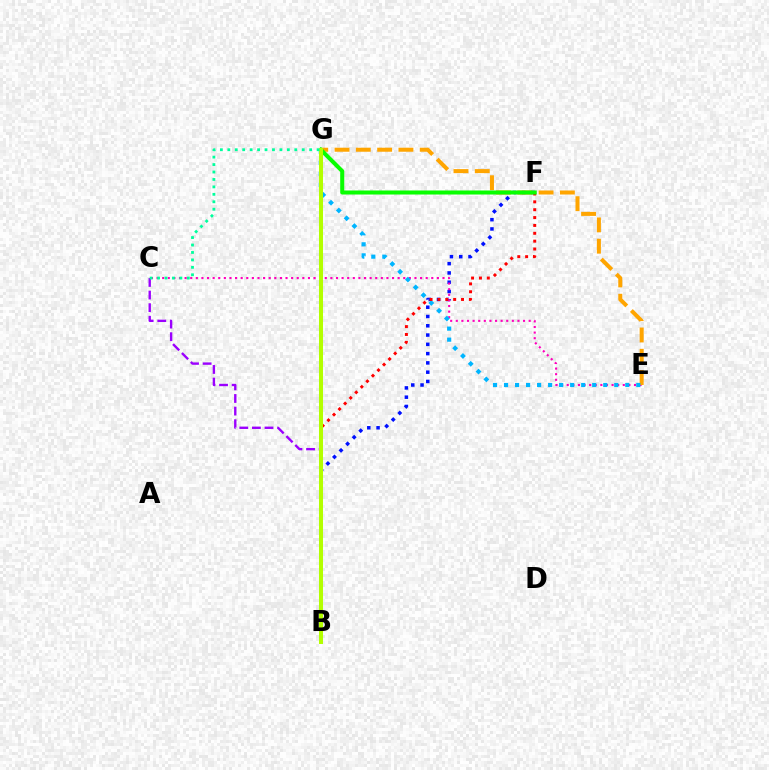{('B', 'F'): [{'color': '#0010ff', 'line_style': 'dotted', 'thickness': 2.52}, {'color': '#ff0000', 'line_style': 'dotted', 'thickness': 2.14}], ('C', 'E'): [{'color': '#ff00bd', 'line_style': 'dotted', 'thickness': 1.52}], ('E', 'G'): [{'color': '#ffa500', 'line_style': 'dashed', 'thickness': 2.89}, {'color': '#00b5ff', 'line_style': 'dotted', 'thickness': 3.0}], ('B', 'C'): [{'color': '#9b00ff', 'line_style': 'dashed', 'thickness': 1.71}], ('F', 'G'): [{'color': '#08ff00', 'line_style': 'solid', 'thickness': 2.91}], ('B', 'G'): [{'color': '#b3ff00', 'line_style': 'solid', 'thickness': 2.9}], ('C', 'G'): [{'color': '#00ff9d', 'line_style': 'dotted', 'thickness': 2.02}]}